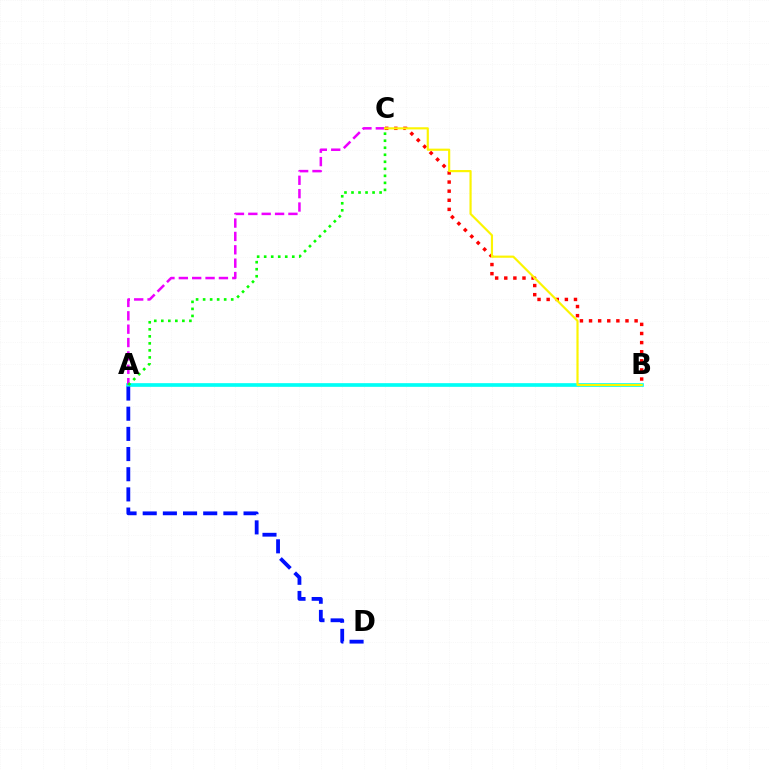{('A', 'B'): [{'color': '#00fff6', 'line_style': 'solid', 'thickness': 2.65}], ('B', 'C'): [{'color': '#ff0000', 'line_style': 'dotted', 'thickness': 2.48}, {'color': '#fcf500', 'line_style': 'solid', 'thickness': 1.56}], ('A', 'C'): [{'color': '#ee00ff', 'line_style': 'dashed', 'thickness': 1.82}, {'color': '#08ff00', 'line_style': 'dotted', 'thickness': 1.91}], ('A', 'D'): [{'color': '#0010ff', 'line_style': 'dashed', 'thickness': 2.74}]}